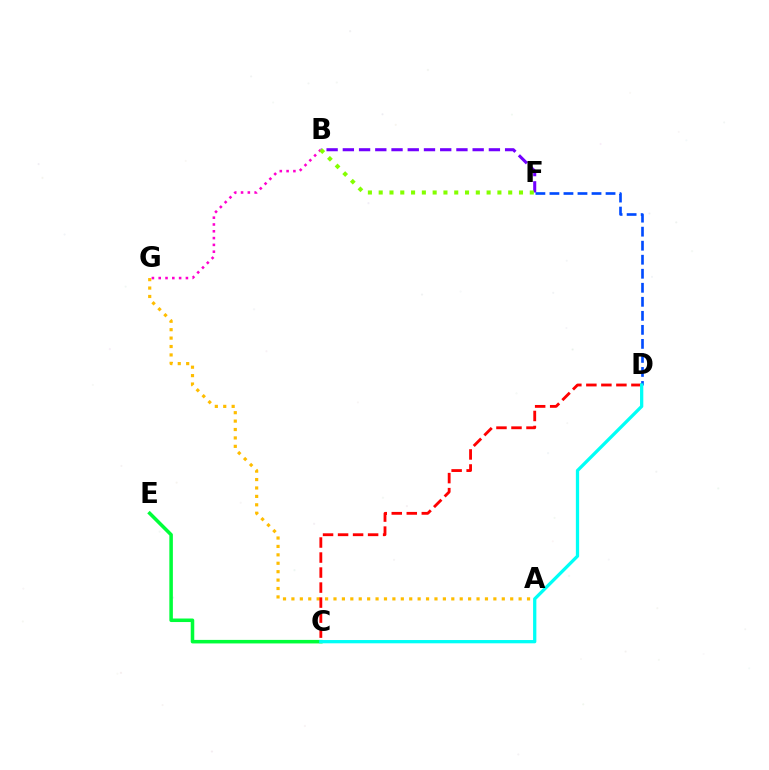{('A', 'G'): [{'color': '#ffbd00', 'line_style': 'dotted', 'thickness': 2.29}], ('B', 'F'): [{'color': '#7200ff', 'line_style': 'dashed', 'thickness': 2.2}, {'color': '#84ff00', 'line_style': 'dotted', 'thickness': 2.93}], ('C', 'D'): [{'color': '#ff0000', 'line_style': 'dashed', 'thickness': 2.04}, {'color': '#00fff6', 'line_style': 'solid', 'thickness': 2.36}], ('D', 'F'): [{'color': '#004bff', 'line_style': 'dashed', 'thickness': 1.91}], ('B', 'G'): [{'color': '#ff00cf', 'line_style': 'dotted', 'thickness': 1.85}], ('C', 'E'): [{'color': '#00ff39', 'line_style': 'solid', 'thickness': 2.54}]}